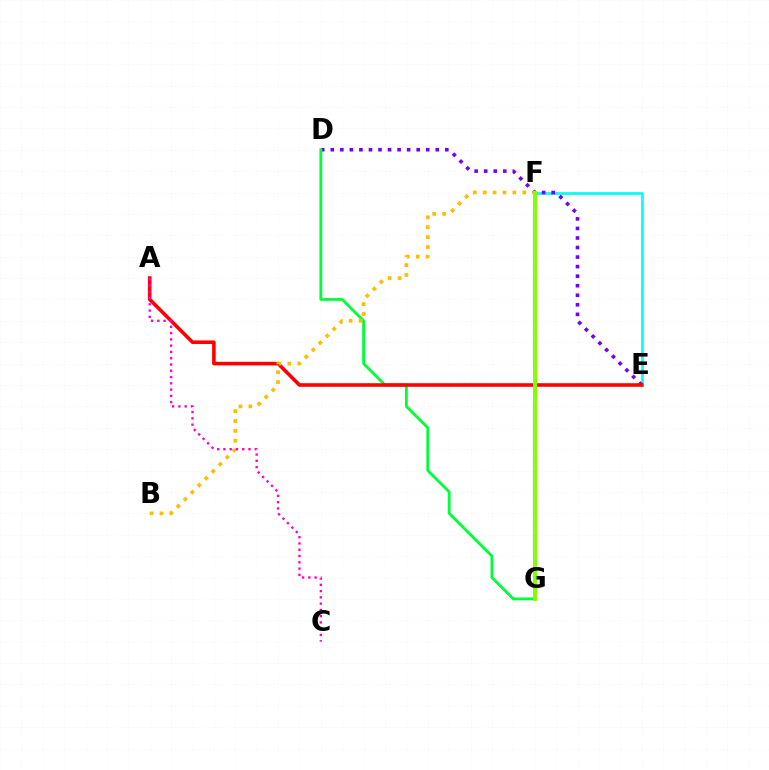{('E', 'F'): [{'color': '#00fff6', 'line_style': 'solid', 'thickness': 1.95}], ('D', 'E'): [{'color': '#7200ff', 'line_style': 'dotted', 'thickness': 2.59}], ('D', 'G'): [{'color': '#00ff39', 'line_style': 'solid', 'thickness': 2.02}], ('F', 'G'): [{'color': '#004bff', 'line_style': 'dashed', 'thickness': 2.11}, {'color': '#84ff00', 'line_style': 'solid', 'thickness': 2.87}], ('A', 'E'): [{'color': '#ff0000', 'line_style': 'solid', 'thickness': 2.58}], ('B', 'F'): [{'color': '#ffbd00', 'line_style': 'dotted', 'thickness': 2.69}], ('A', 'C'): [{'color': '#ff00cf', 'line_style': 'dotted', 'thickness': 1.7}]}